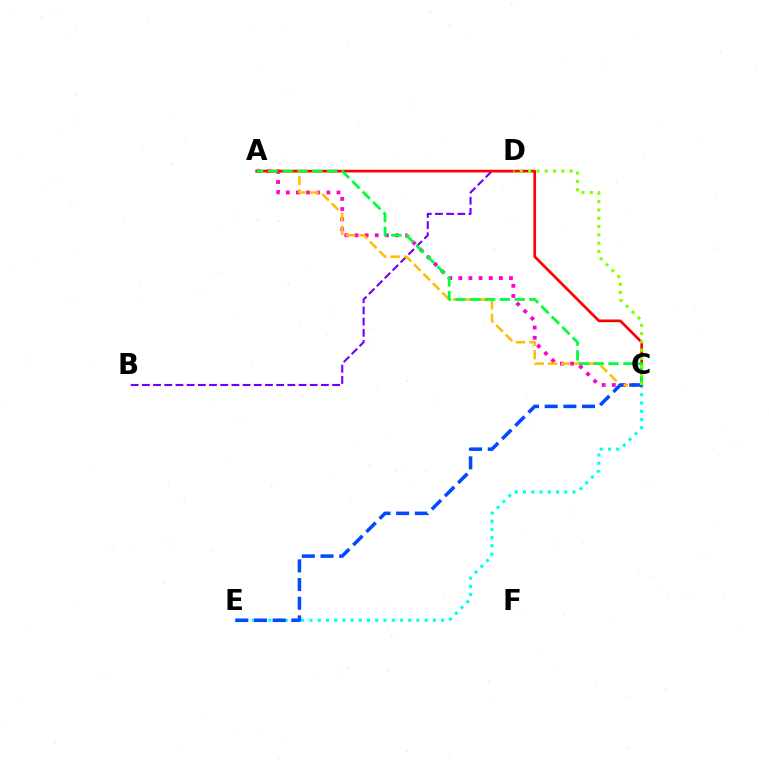{('B', 'D'): [{'color': '#7200ff', 'line_style': 'dashed', 'thickness': 1.52}], ('A', 'C'): [{'color': '#ff00cf', 'line_style': 'dotted', 'thickness': 2.75}, {'color': '#ffbd00', 'line_style': 'dashed', 'thickness': 1.81}, {'color': '#ff0000', 'line_style': 'solid', 'thickness': 1.92}, {'color': '#00ff39', 'line_style': 'dashed', 'thickness': 2.01}], ('C', 'E'): [{'color': '#00fff6', 'line_style': 'dotted', 'thickness': 2.23}, {'color': '#004bff', 'line_style': 'dashed', 'thickness': 2.54}], ('C', 'D'): [{'color': '#84ff00', 'line_style': 'dotted', 'thickness': 2.26}]}